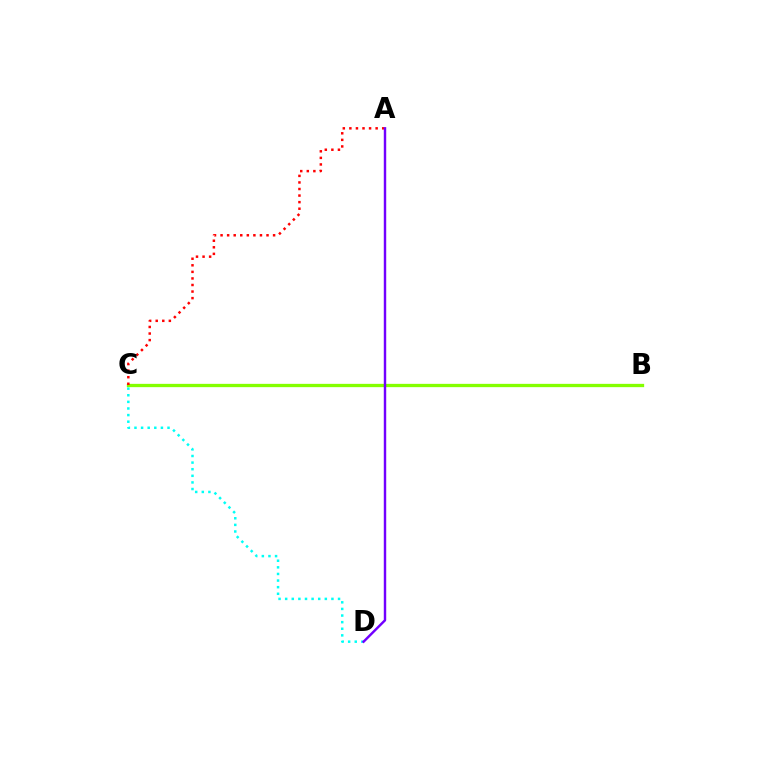{('C', 'D'): [{'color': '#00fff6', 'line_style': 'dotted', 'thickness': 1.8}], ('B', 'C'): [{'color': '#84ff00', 'line_style': 'solid', 'thickness': 2.38}], ('A', 'C'): [{'color': '#ff0000', 'line_style': 'dotted', 'thickness': 1.78}], ('A', 'D'): [{'color': '#7200ff', 'line_style': 'solid', 'thickness': 1.75}]}